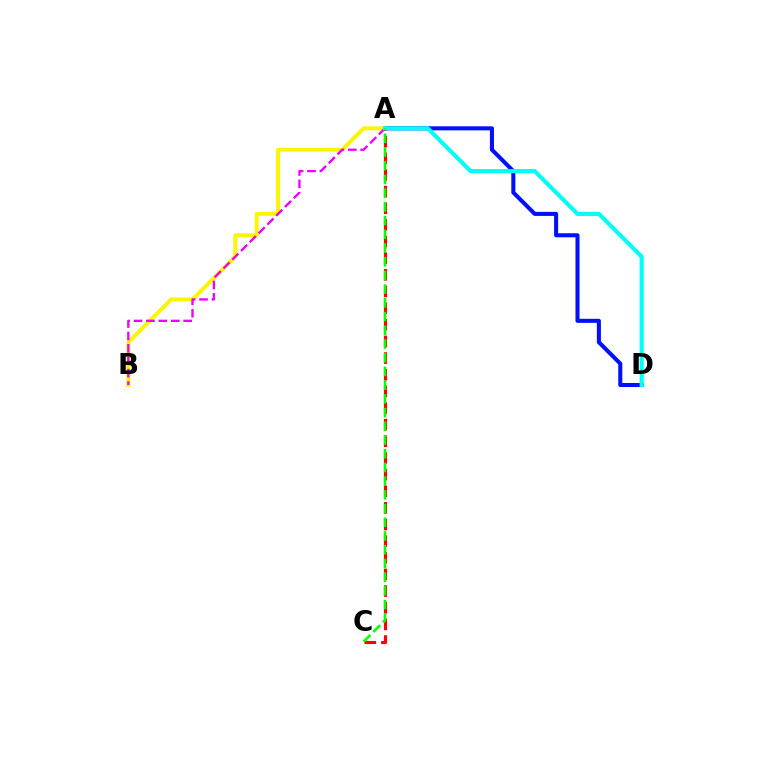{('A', 'D'): [{'color': '#0010ff', 'line_style': 'solid', 'thickness': 2.92}, {'color': '#00fff6', 'line_style': 'solid', 'thickness': 2.95}], ('A', 'B'): [{'color': '#fcf500', 'line_style': 'solid', 'thickness': 2.83}, {'color': '#ee00ff', 'line_style': 'dashed', 'thickness': 1.69}], ('A', 'C'): [{'color': '#ff0000', 'line_style': 'dashed', 'thickness': 2.26}, {'color': '#08ff00', 'line_style': 'dashed', 'thickness': 1.86}]}